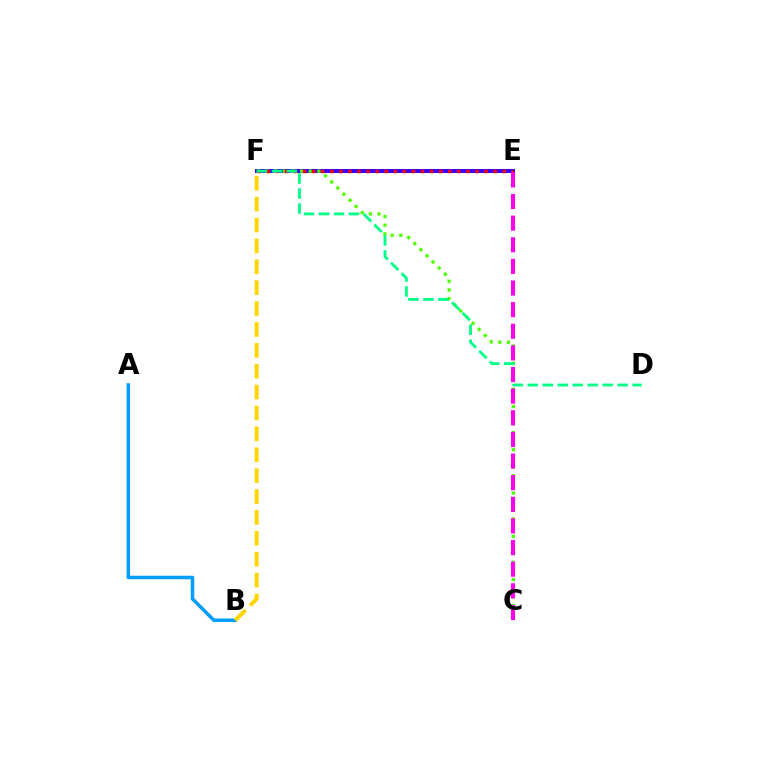{('A', 'B'): [{'color': '#009eff', 'line_style': 'solid', 'thickness': 2.53}], ('E', 'F'): [{'color': '#3700ff', 'line_style': 'solid', 'thickness': 2.86}, {'color': '#ff0000', 'line_style': 'dotted', 'thickness': 2.47}], ('C', 'F'): [{'color': '#4fff00', 'line_style': 'dotted', 'thickness': 2.35}], ('D', 'F'): [{'color': '#00ff86', 'line_style': 'dashed', 'thickness': 2.04}], ('C', 'E'): [{'color': '#ff00ed', 'line_style': 'dashed', 'thickness': 2.94}], ('B', 'F'): [{'color': '#ffd500', 'line_style': 'dashed', 'thickness': 2.84}]}